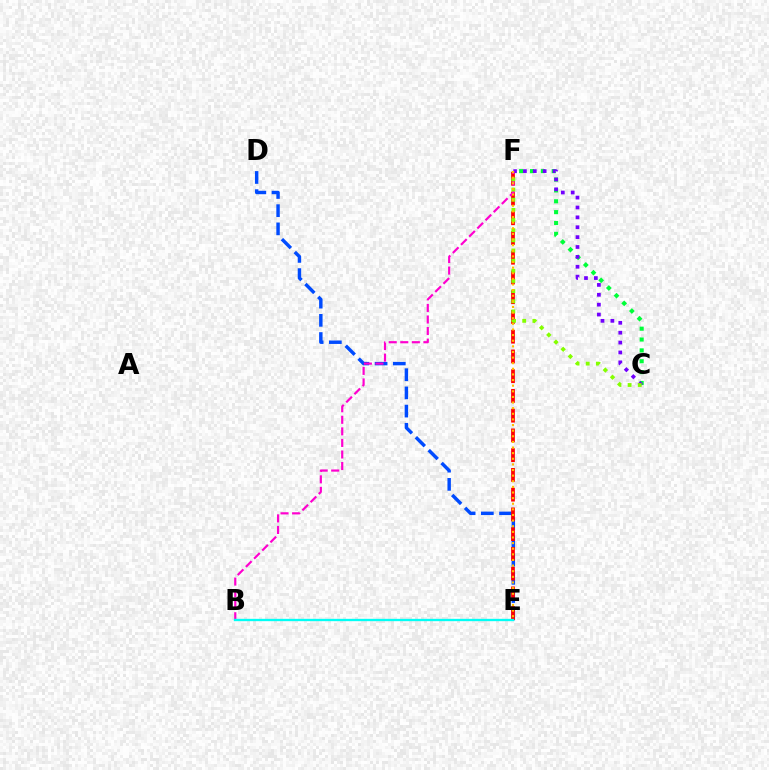{('C', 'F'): [{'color': '#00ff39', 'line_style': 'dotted', 'thickness': 2.95}, {'color': '#7200ff', 'line_style': 'dotted', 'thickness': 2.69}, {'color': '#84ff00', 'line_style': 'dotted', 'thickness': 2.76}], ('D', 'E'): [{'color': '#004bff', 'line_style': 'dashed', 'thickness': 2.47}], ('E', 'F'): [{'color': '#ff0000', 'line_style': 'dashed', 'thickness': 2.68}, {'color': '#ffbd00', 'line_style': 'dotted', 'thickness': 1.53}], ('B', 'F'): [{'color': '#ff00cf', 'line_style': 'dashed', 'thickness': 1.57}], ('B', 'E'): [{'color': '#00fff6', 'line_style': 'solid', 'thickness': 1.68}]}